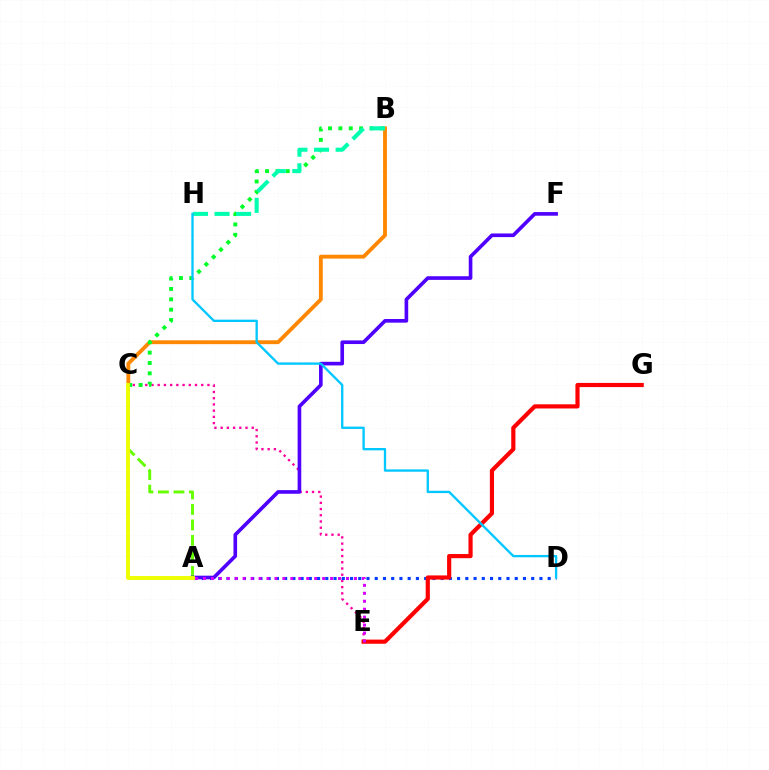{('C', 'E'): [{'color': '#ff00a0', 'line_style': 'dotted', 'thickness': 1.69}], ('B', 'C'): [{'color': '#ff8800', 'line_style': 'solid', 'thickness': 2.78}, {'color': '#00ff27', 'line_style': 'dotted', 'thickness': 2.82}], ('A', 'C'): [{'color': '#66ff00', 'line_style': 'dashed', 'thickness': 2.11}, {'color': '#eeff00', 'line_style': 'solid', 'thickness': 2.8}], ('A', 'D'): [{'color': '#003fff', 'line_style': 'dotted', 'thickness': 2.24}], ('A', 'F'): [{'color': '#4f00ff', 'line_style': 'solid', 'thickness': 2.62}], ('E', 'G'): [{'color': '#ff0000', 'line_style': 'solid', 'thickness': 3.0}], ('A', 'E'): [{'color': '#d600ff', 'line_style': 'dotted', 'thickness': 2.16}], ('B', 'H'): [{'color': '#00ffaf', 'line_style': 'dashed', 'thickness': 2.93}], ('D', 'H'): [{'color': '#00c7ff', 'line_style': 'solid', 'thickness': 1.68}]}